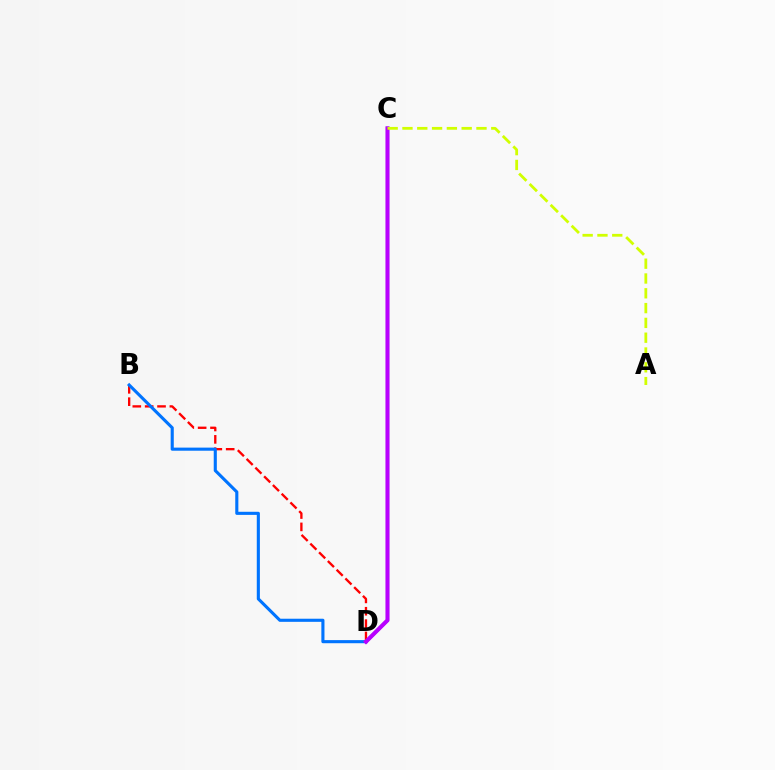{('B', 'D'): [{'color': '#ff0000', 'line_style': 'dashed', 'thickness': 1.68}, {'color': '#0074ff', 'line_style': 'solid', 'thickness': 2.24}], ('C', 'D'): [{'color': '#00ff5c', 'line_style': 'solid', 'thickness': 2.21}, {'color': '#b900ff', 'line_style': 'solid', 'thickness': 2.93}], ('A', 'C'): [{'color': '#d1ff00', 'line_style': 'dashed', 'thickness': 2.01}]}